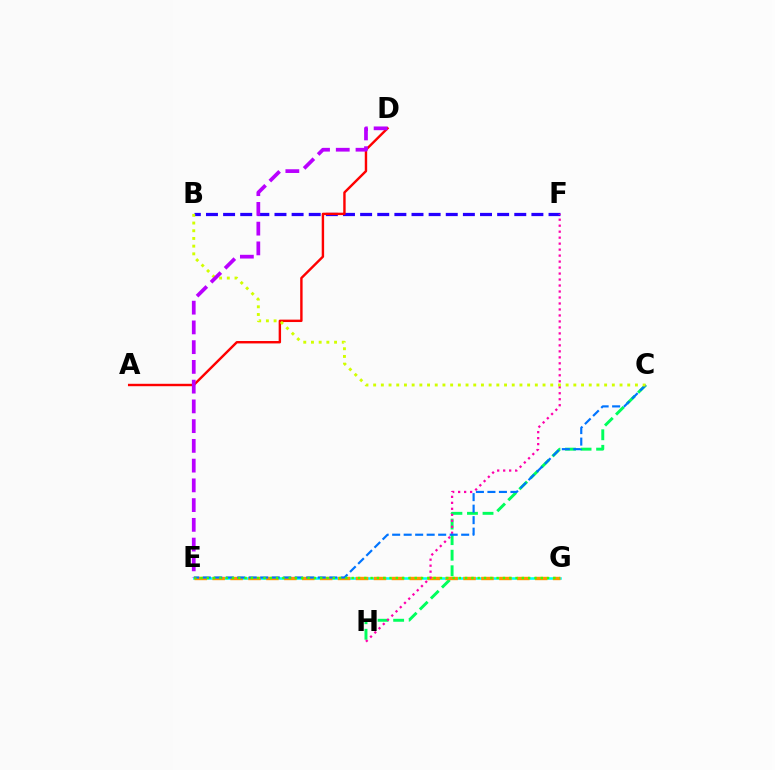{('E', 'G'): [{'color': '#00fff6', 'line_style': 'solid', 'thickness': 1.86}, {'color': '#ff9400', 'line_style': 'dashed', 'thickness': 2.43}, {'color': '#3dff00', 'line_style': 'dotted', 'thickness': 1.71}], ('C', 'H'): [{'color': '#00ff5c', 'line_style': 'dashed', 'thickness': 2.11}], ('B', 'F'): [{'color': '#2500ff', 'line_style': 'dashed', 'thickness': 2.33}], ('A', 'D'): [{'color': '#ff0000', 'line_style': 'solid', 'thickness': 1.74}], ('F', 'H'): [{'color': '#ff00ac', 'line_style': 'dotted', 'thickness': 1.63}], ('C', 'E'): [{'color': '#0074ff', 'line_style': 'dashed', 'thickness': 1.56}], ('B', 'C'): [{'color': '#d1ff00', 'line_style': 'dotted', 'thickness': 2.09}], ('D', 'E'): [{'color': '#b900ff', 'line_style': 'dashed', 'thickness': 2.68}]}